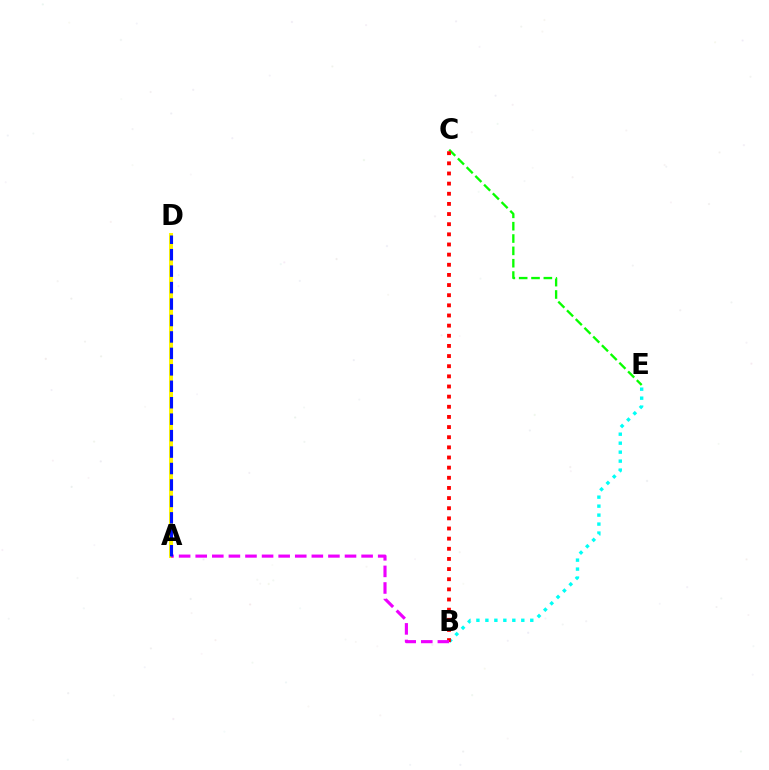{('C', 'E'): [{'color': '#08ff00', 'line_style': 'dashed', 'thickness': 1.68}], ('A', 'D'): [{'color': '#fcf500', 'line_style': 'solid', 'thickness': 2.88}, {'color': '#0010ff', 'line_style': 'dashed', 'thickness': 2.23}], ('B', 'E'): [{'color': '#00fff6', 'line_style': 'dotted', 'thickness': 2.44}], ('B', 'C'): [{'color': '#ff0000', 'line_style': 'dotted', 'thickness': 2.76}], ('A', 'B'): [{'color': '#ee00ff', 'line_style': 'dashed', 'thickness': 2.25}]}